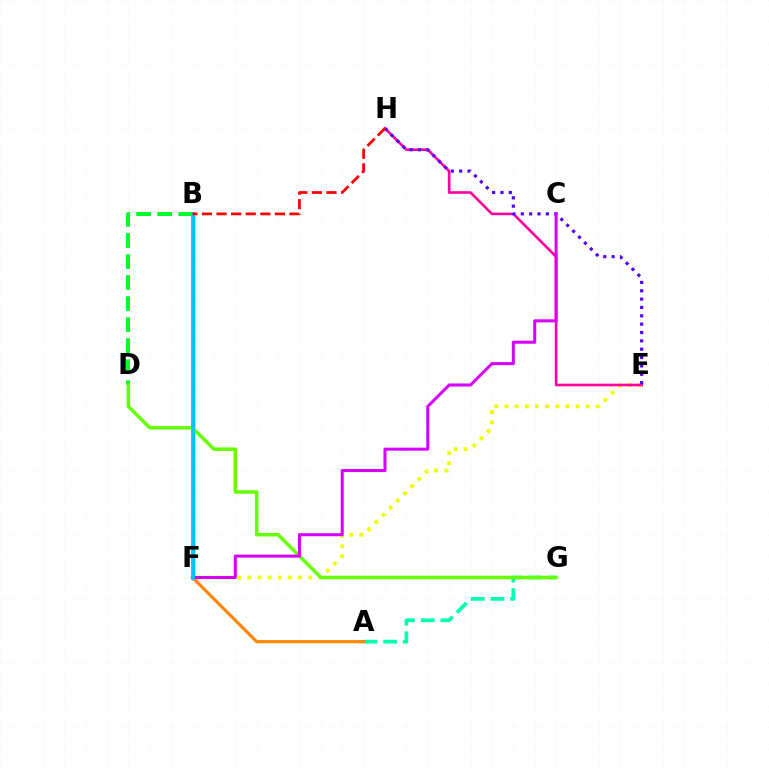{('B', 'F'): [{'color': '#003fff', 'line_style': 'solid', 'thickness': 2.47}, {'color': '#00c7ff', 'line_style': 'solid', 'thickness': 2.72}], ('B', 'D'): [{'color': '#00ff27', 'line_style': 'dashed', 'thickness': 2.86}], ('E', 'F'): [{'color': '#eeff00', 'line_style': 'dotted', 'thickness': 2.76}], ('A', 'G'): [{'color': '#00ffaf', 'line_style': 'dashed', 'thickness': 2.67}], ('E', 'H'): [{'color': '#ff00a0', 'line_style': 'solid', 'thickness': 1.9}, {'color': '#4f00ff', 'line_style': 'dotted', 'thickness': 2.27}], ('D', 'G'): [{'color': '#66ff00', 'line_style': 'solid', 'thickness': 2.51}], ('A', 'F'): [{'color': '#ff8800', 'line_style': 'solid', 'thickness': 2.3}], ('C', 'F'): [{'color': '#d600ff', 'line_style': 'solid', 'thickness': 2.19}], ('B', 'H'): [{'color': '#ff0000', 'line_style': 'dashed', 'thickness': 1.98}]}